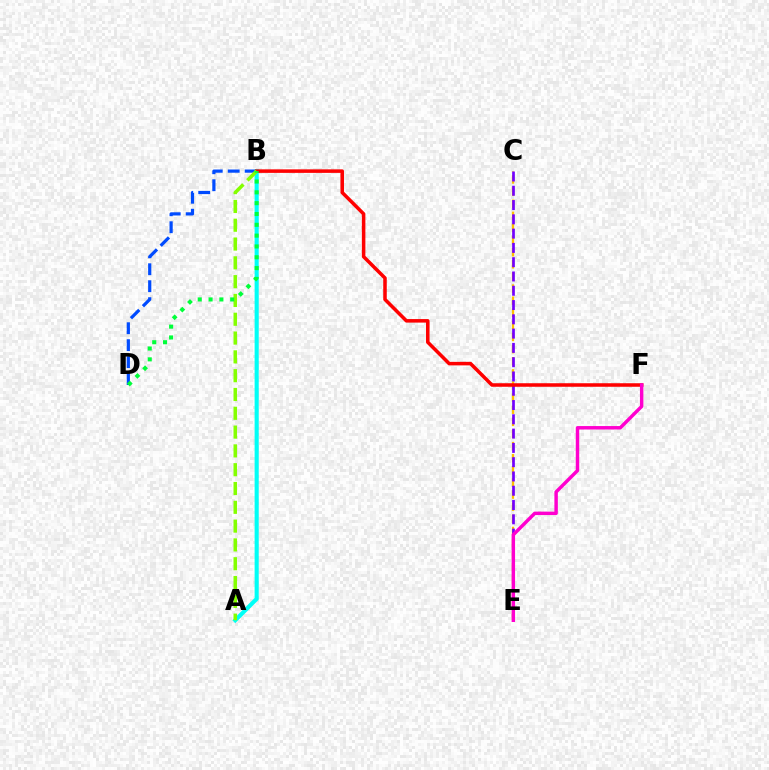{('B', 'D'): [{'color': '#004bff', 'line_style': 'dashed', 'thickness': 2.3}, {'color': '#00ff39', 'line_style': 'dotted', 'thickness': 2.94}], ('A', 'B'): [{'color': '#00fff6', 'line_style': 'solid', 'thickness': 2.96}, {'color': '#84ff00', 'line_style': 'dashed', 'thickness': 2.55}], ('C', 'E'): [{'color': '#ffbd00', 'line_style': 'dashed', 'thickness': 1.65}, {'color': '#7200ff', 'line_style': 'dashed', 'thickness': 1.94}], ('B', 'F'): [{'color': '#ff0000', 'line_style': 'solid', 'thickness': 2.54}], ('E', 'F'): [{'color': '#ff00cf', 'line_style': 'solid', 'thickness': 2.48}]}